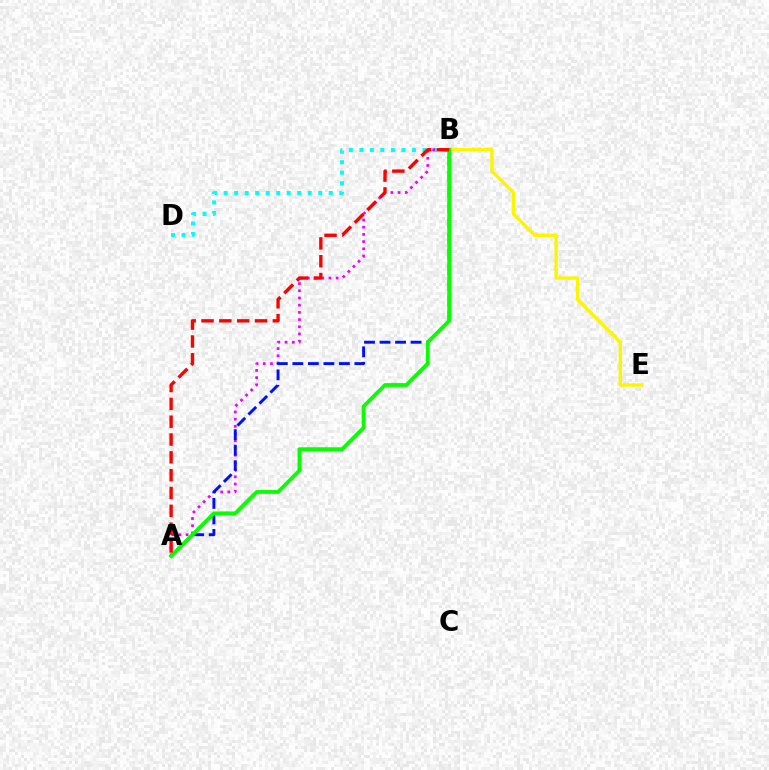{('B', 'E'): [{'color': '#fcf500', 'line_style': 'solid', 'thickness': 2.41}], ('B', 'D'): [{'color': '#00fff6', 'line_style': 'dotted', 'thickness': 2.86}], ('A', 'B'): [{'color': '#ee00ff', 'line_style': 'dotted', 'thickness': 1.96}, {'color': '#0010ff', 'line_style': 'dashed', 'thickness': 2.11}, {'color': '#08ff00', 'line_style': 'solid', 'thickness': 2.74}, {'color': '#ff0000', 'line_style': 'dashed', 'thickness': 2.42}]}